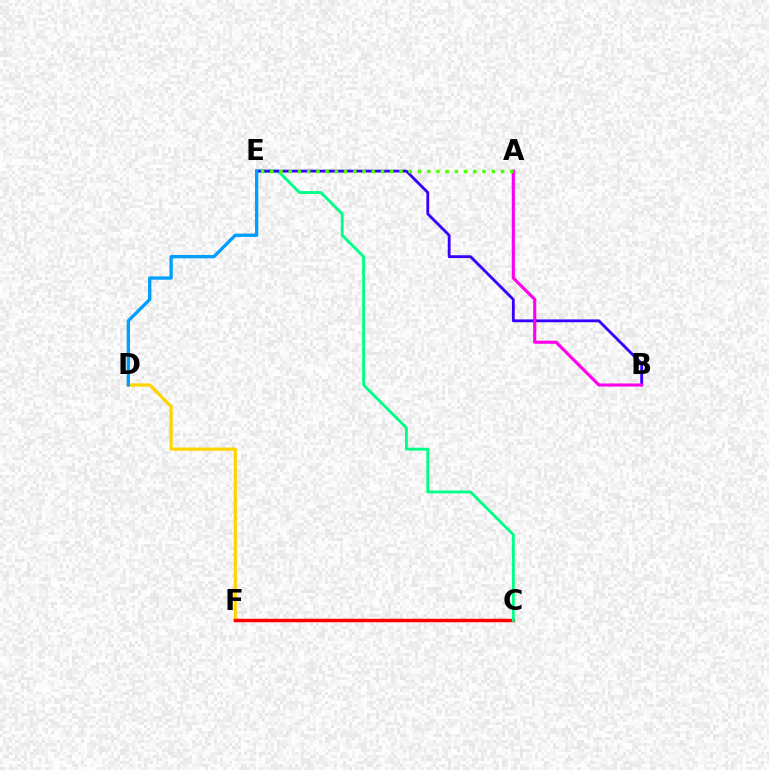{('D', 'F'): [{'color': '#ffd500', 'line_style': 'solid', 'thickness': 2.32}], ('C', 'F'): [{'color': '#ff0000', 'line_style': 'solid', 'thickness': 2.5}], ('C', 'E'): [{'color': '#00ff86', 'line_style': 'solid', 'thickness': 2.07}], ('B', 'E'): [{'color': '#3700ff', 'line_style': 'solid', 'thickness': 2.03}], ('A', 'B'): [{'color': '#ff00ed', 'line_style': 'solid', 'thickness': 2.24}], ('A', 'E'): [{'color': '#4fff00', 'line_style': 'dotted', 'thickness': 2.51}], ('D', 'E'): [{'color': '#009eff', 'line_style': 'solid', 'thickness': 2.38}]}